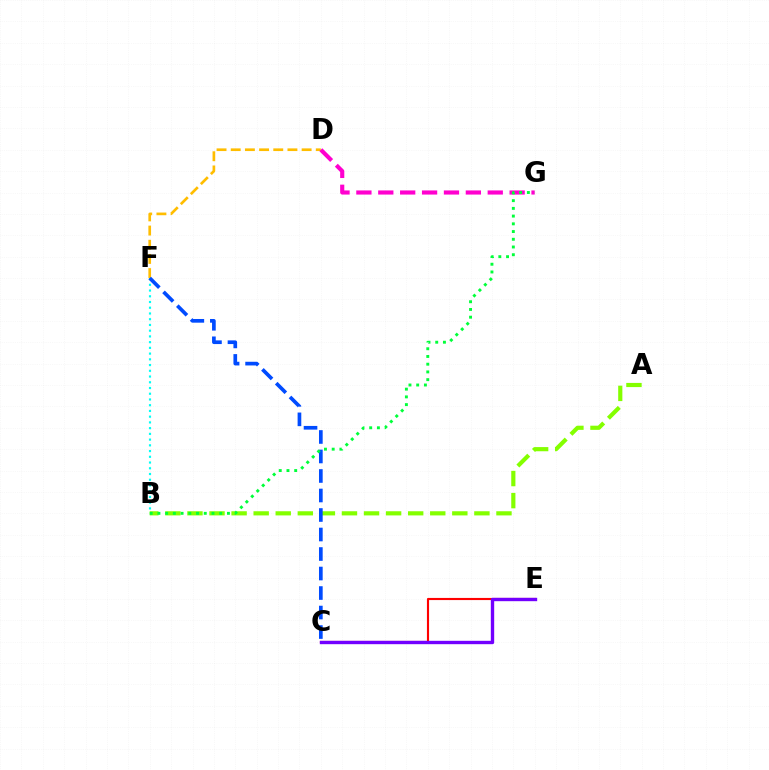{('C', 'E'): [{'color': '#ff0000', 'line_style': 'solid', 'thickness': 1.54}, {'color': '#7200ff', 'line_style': 'solid', 'thickness': 2.42}], ('B', 'F'): [{'color': '#00fff6', 'line_style': 'dotted', 'thickness': 1.56}], ('A', 'B'): [{'color': '#84ff00', 'line_style': 'dashed', 'thickness': 3.0}], ('D', 'F'): [{'color': '#ffbd00', 'line_style': 'dashed', 'thickness': 1.93}], ('C', 'F'): [{'color': '#004bff', 'line_style': 'dashed', 'thickness': 2.65}], ('D', 'G'): [{'color': '#ff00cf', 'line_style': 'dashed', 'thickness': 2.97}], ('B', 'G'): [{'color': '#00ff39', 'line_style': 'dotted', 'thickness': 2.1}]}